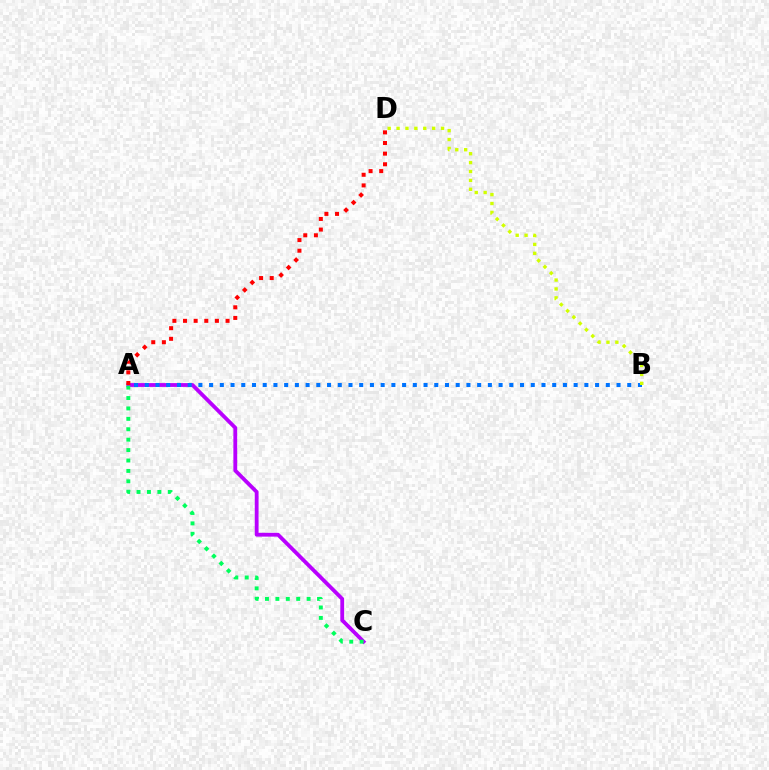{('A', 'C'): [{'color': '#b900ff', 'line_style': 'solid', 'thickness': 2.74}, {'color': '#00ff5c', 'line_style': 'dotted', 'thickness': 2.83}], ('A', 'D'): [{'color': '#ff0000', 'line_style': 'dotted', 'thickness': 2.89}], ('A', 'B'): [{'color': '#0074ff', 'line_style': 'dotted', 'thickness': 2.91}], ('B', 'D'): [{'color': '#d1ff00', 'line_style': 'dotted', 'thickness': 2.42}]}